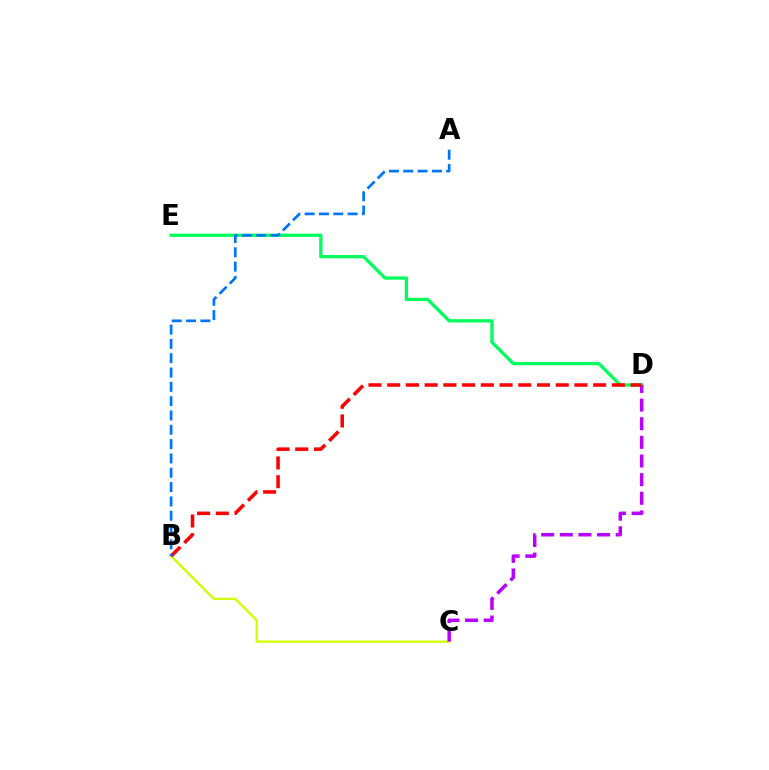{('B', 'C'): [{'color': '#d1ff00', 'line_style': 'solid', 'thickness': 1.68}], ('D', 'E'): [{'color': '#00ff5c', 'line_style': 'solid', 'thickness': 2.36}], ('C', 'D'): [{'color': '#b900ff', 'line_style': 'dashed', 'thickness': 2.53}], ('B', 'D'): [{'color': '#ff0000', 'line_style': 'dashed', 'thickness': 2.54}], ('A', 'B'): [{'color': '#0074ff', 'line_style': 'dashed', 'thickness': 1.95}]}